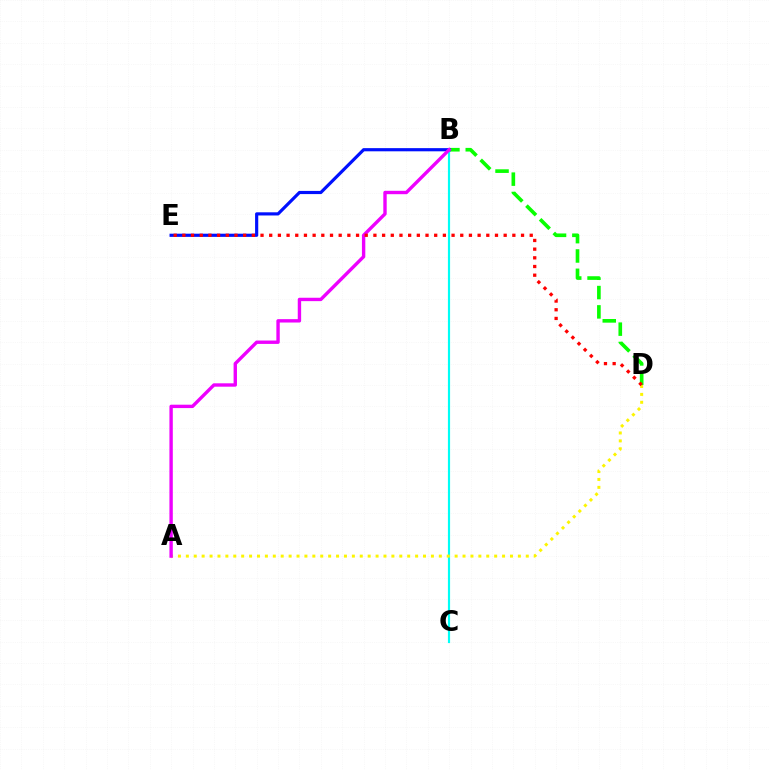{('B', 'D'): [{'color': '#08ff00', 'line_style': 'dashed', 'thickness': 2.63}], ('B', 'C'): [{'color': '#00fff6', 'line_style': 'solid', 'thickness': 1.56}], ('A', 'D'): [{'color': '#fcf500', 'line_style': 'dotted', 'thickness': 2.15}], ('B', 'E'): [{'color': '#0010ff', 'line_style': 'solid', 'thickness': 2.28}], ('A', 'B'): [{'color': '#ee00ff', 'line_style': 'solid', 'thickness': 2.43}], ('D', 'E'): [{'color': '#ff0000', 'line_style': 'dotted', 'thickness': 2.36}]}